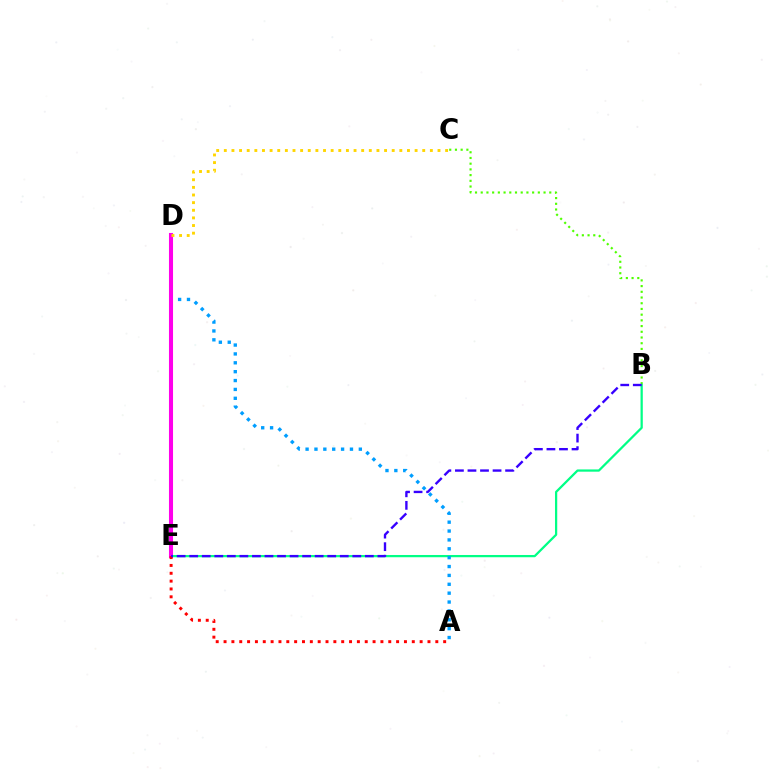{('B', 'C'): [{'color': '#4fff00', 'line_style': 'dotted', 'thickness': 1.55}], ('B', 'E'): [{'color': '#00ff86', 'line_style': 'solid', 'thickness': 1.62}, {'color': '#3700ff', 'line_style': 'dashed', 'thickness': 1.7}], ('A', 'D'): [{'color': '#009eff', 'line_style': 'dotted', 'thickness': 2.41}], ('D', 'E'): [{'color': '#ff00ed', 'line_style': 'solid', 'thickness': 2.92}], ('A', 'E'): [{'color': '#ff0000', 'line_style': 'dotted', 'thickness': 2.13}], ('C', 'D'): [{'color': '#ffd500', 'line_style': 'dotted', 'thickness': 2.07}]}